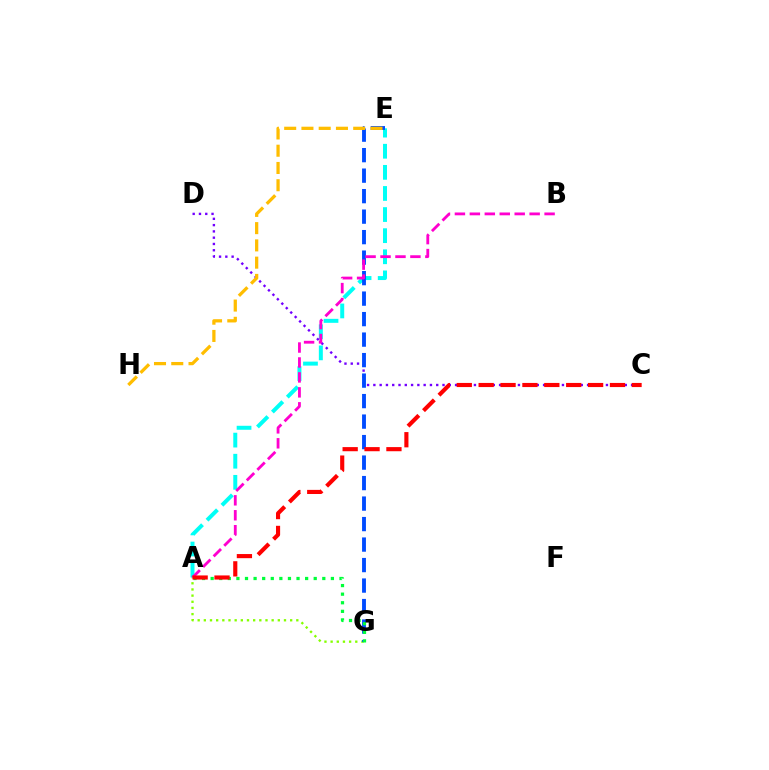{('A', 'G'): [{'color': '#84ff00', 'line_style': 'dotted', 'thickness': 1.68}, {'color': '#00ff39', 'line_style': 'dotted', 'thickness': 2.33}], ('A', 'E'): [{'color': '#00fff6', 'line_style': 'dashed', 'thickness': 2.87}], ('C', 'D'): [{'color': '#7200ff', 'line_style': 'dotted', 'thickness': 1.71}], ('E', 'G'): [{'color': '#004bff', 'line_style': 'dashed', 'thickness': 2.78}], ('E', 'H'): [{'color': '#ffbd00', 'line_style': 'dashed', 'thickness': 2.34}], ('A', 'B'): [{'color': '#ff00cf', 'line_style': 'dashed', 'thickness': 2.03}], ('A', 'C'): [{'color': '#ff0000', 'line_style': 'dashed', 'thickness': 2.97}]}